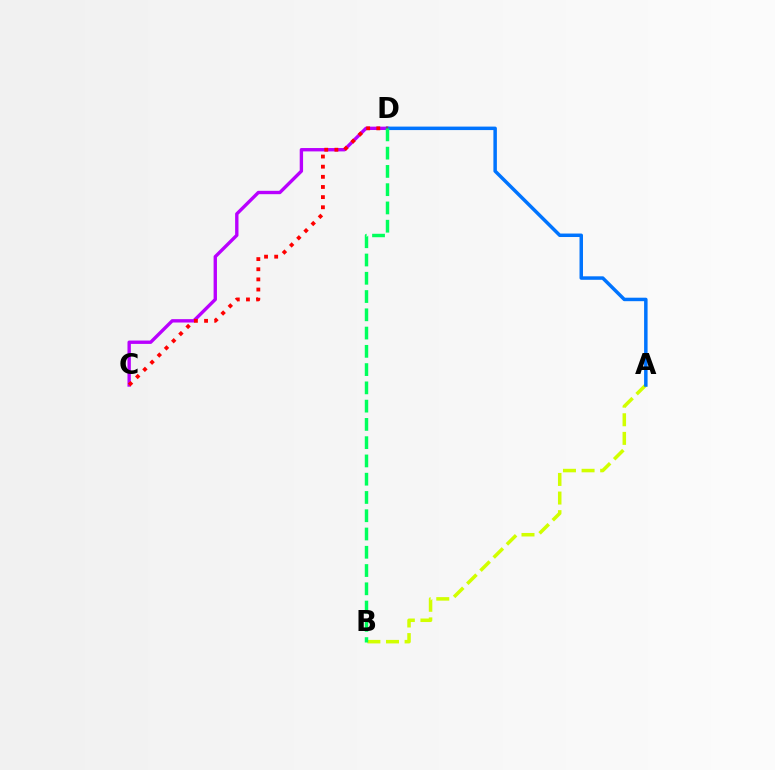{('A', 'B'): [{'color': '#d1ff00', 'line_style': 'dashed', 'thickness': 2.53}], ('C', 'D'): [{'color': '#b900ff', 'line_style': 'solid', 'thickness': 2.42}, {'color': '#ff0000', 'line_style': 'dotted', 'thickness': 2.76}], ('A', 'D'): [{'color': '#0074ff', 'line_style': 'solid', 'thickness': 2.51}], ('B', 'D'): [{'color': '#00ff5c', 'line_style': 'dashed', 'thickness': 2.48}]}